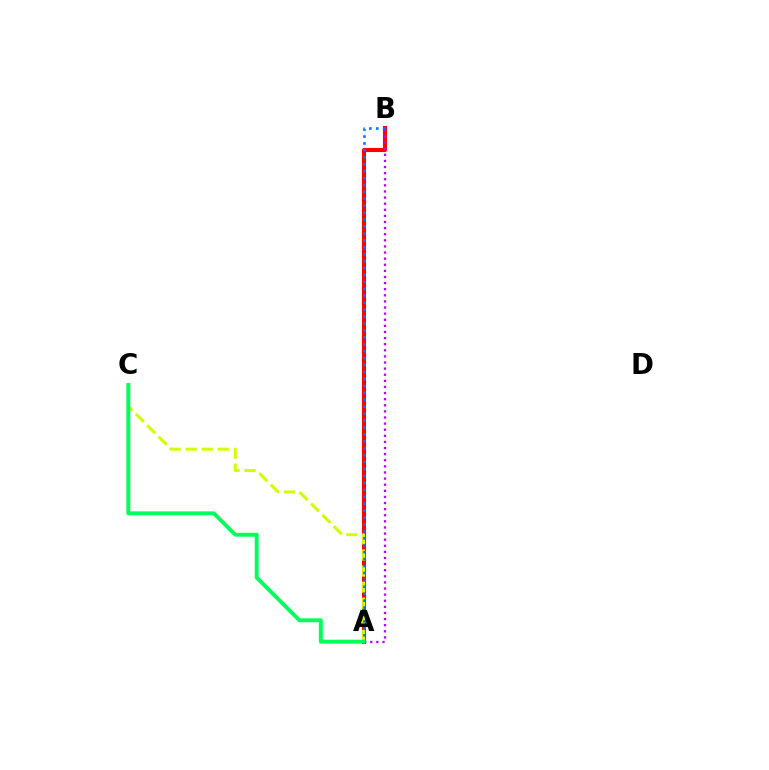{('A', 'B'): [{'color': '#ff0000', 'line_style': 'solid', 'thickness': 2.95}, {'color': '#b900ff', 'line_style': 'dotted', 'thickness': 1.66}, {'color': '#0074ff', 'line_style': 'dotted', 'thickness': 1.88}], ('A', 'C'): [{'color': '#d1ff00', 'line_style': 'dashed', 'thickness': 2.18}, {'color': '#00ff5c', 'line_style': 'solid', 'thickness': 2.82}]}